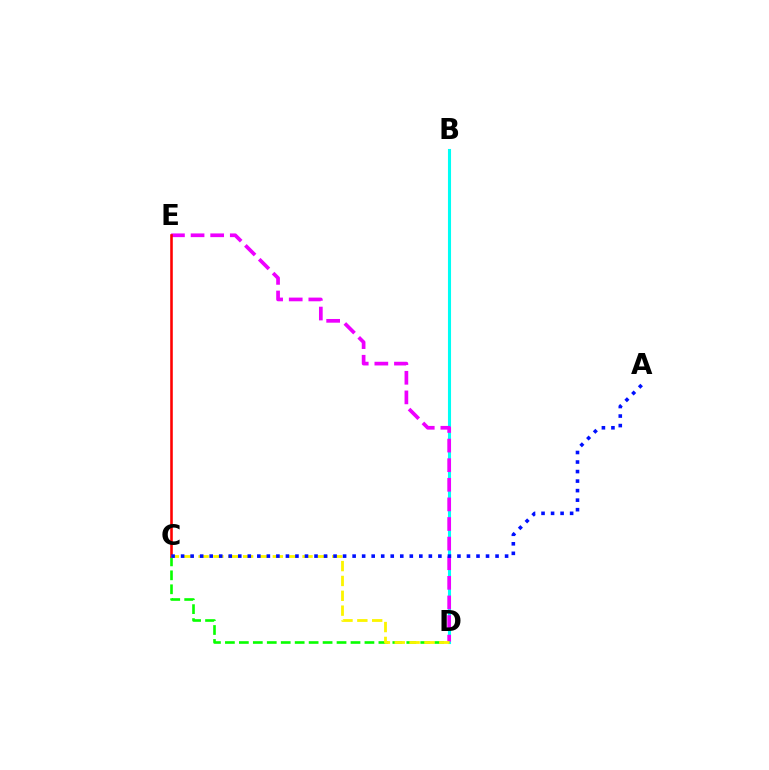{('B', 'D'): [{'color': '#00fff6', 'line_style': 'solid', 'thickness': 2.22}], ('C', 'D'): [{'color': '#08ff00', 'line_style': 'dashed', 'thickness': 1.9}, {'color': '#fcf500', 'line_style': 'dashed', 'thickness': 2.02}], ('D', 'E'): [{'color': '#ee00ff', 'line_style': 'dashed', 'thickness': 2.66}], ('C', 'E'): [{'color': '#ff0000', 'line_style': 'solid', 'thickness': 1.86}], ('A', 'C'): [{'color': '#0010ff', 'line_style': 'dotted', 'thickness': 2.59}]}